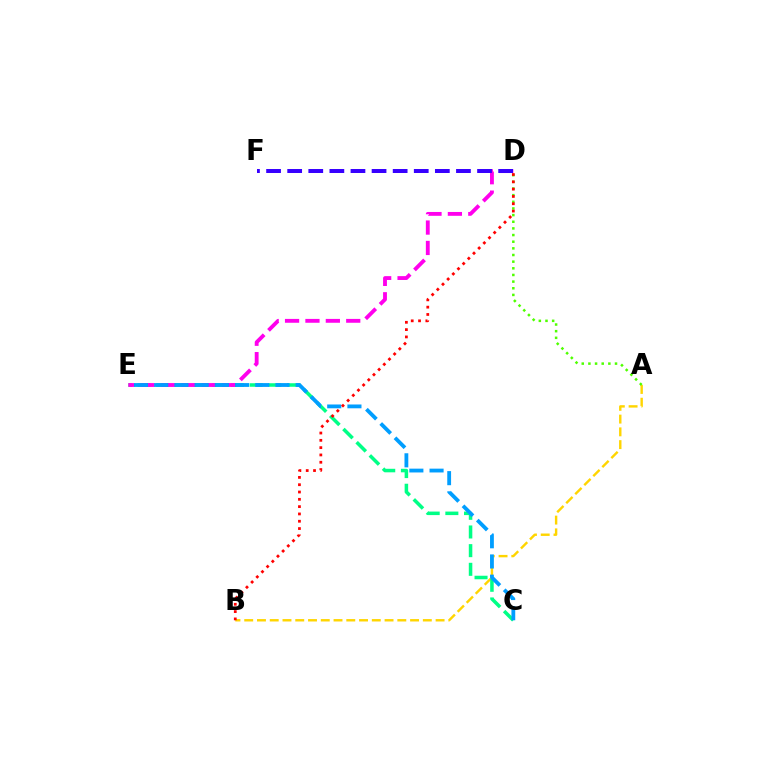{('A', 'B'): [{'color': '#ffd500', 'line_style': 'dashed', 'thickness': 1.73}], ('A', 'D'): [{'color': '#4fff00', 'line_style': 'dotted', 'thickness': 1.81}], ('C', 'E'): [{'color': '#00ff86', 'line_style': 'dashed', 'thickness': 2.54}, {'color': '#009eff', 'line_style': 'dashed', 'thickness': 2.74}], ('D', 'E'): [{'color': '#ff00ed', 'line_style': 'dashed', 'thickness': 2.77}], ('D', 'F'): [{'color': '#3700ff', 'line_style': 'dashed', 'thickness': 2.87}], ('B', 'D'): [{'color': '#ff0000', 'line_style': 'dotted', 'thickness': 1.99}]}